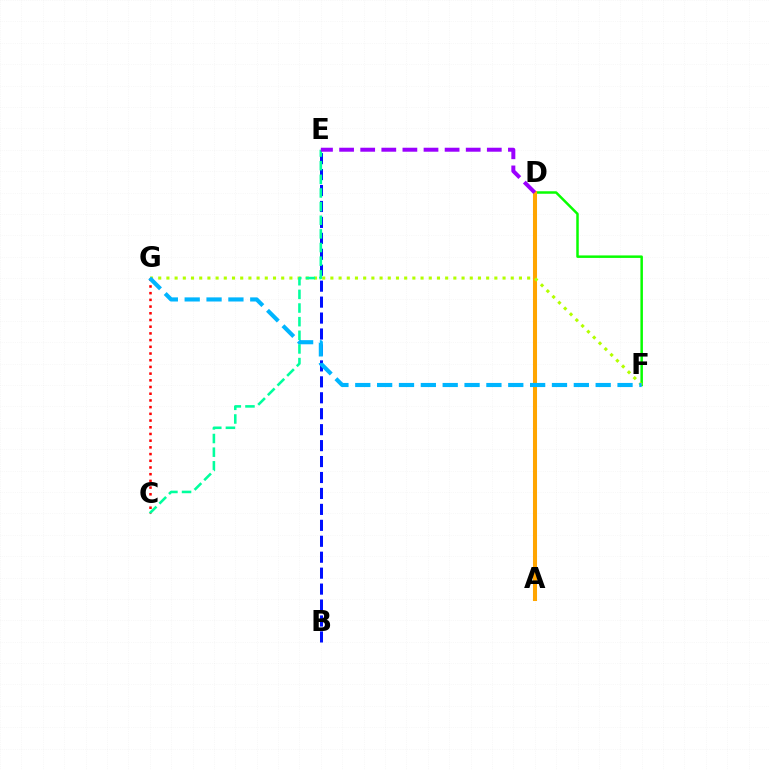{('B', 'E'): [{'color': '#0010ff', 'line_style': 'dashed', 'thickness': 2.17}], ('D', 'F'): [{'color': '#08ff00', 'line_style': 'solid', 'thickness': 1.8}], ('A', 'D'): [{'color': '#ff00bd', 'line_style': 'dotted', 'thickness': 1.77}, {'color': '#ffa500', 'line_style': 'solid', 'thickness': 2.92}], ('F', 'G'): [{'color': '#b3ff00', 'line_style': 'dotted', 'thickness': 2.23}, {'color': '#00b5ff', 'line_style': 'dashed', 'thickness': 2.97}], ('C', 'E'): [{'color': '#00ff9d', 'line_style': 'dashed', 'thickness': 1.85}], ('C', 'G'): [{'color': '#ff0000', 'line_style': 'dotted', 'thickness': 1.82}], ('D', 'E'): [{'color': '#9b00ff', 'line_style': 'dashed', 'thickness': 2.87}]}